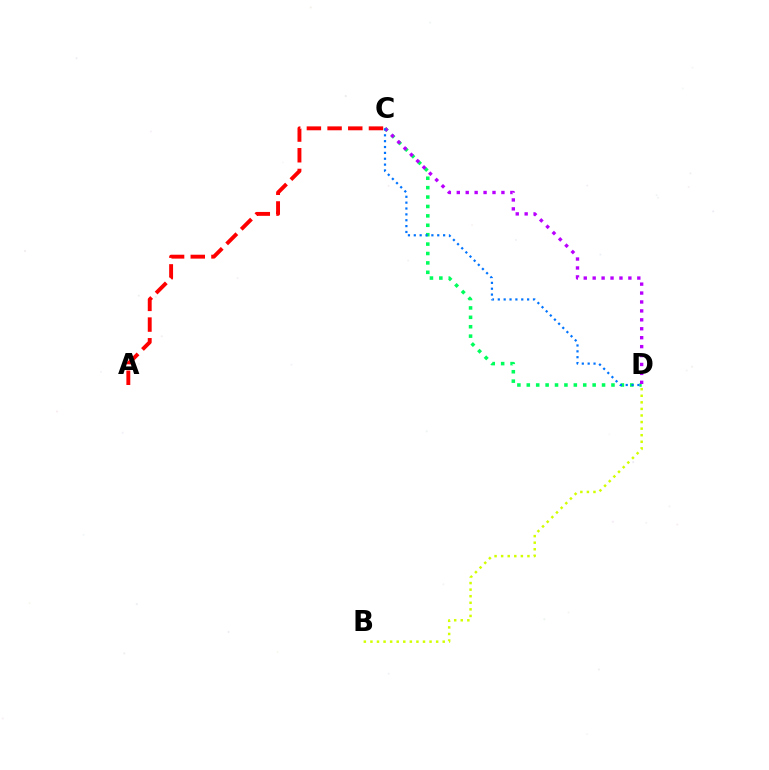{('C', 'D'): [{'color': '#00ff5c', 'line_style': 'dotted', 'thickness': 2.56}, {'color': '#b900ff', 'line_style': 'dotted', 'thickness': 2.43}, {'color': '#0074ff', 'line_style': 'dotted', 'thickness': 1.59}], ('A', 'C'): [{'color': '#ff0000', 'line_style': 'dashed', 'thickness': 2.81}], ('B', 'D'): [{'color': '#d1ff00', 'line_style': 'dotted', 'thickness': 1.79}]}